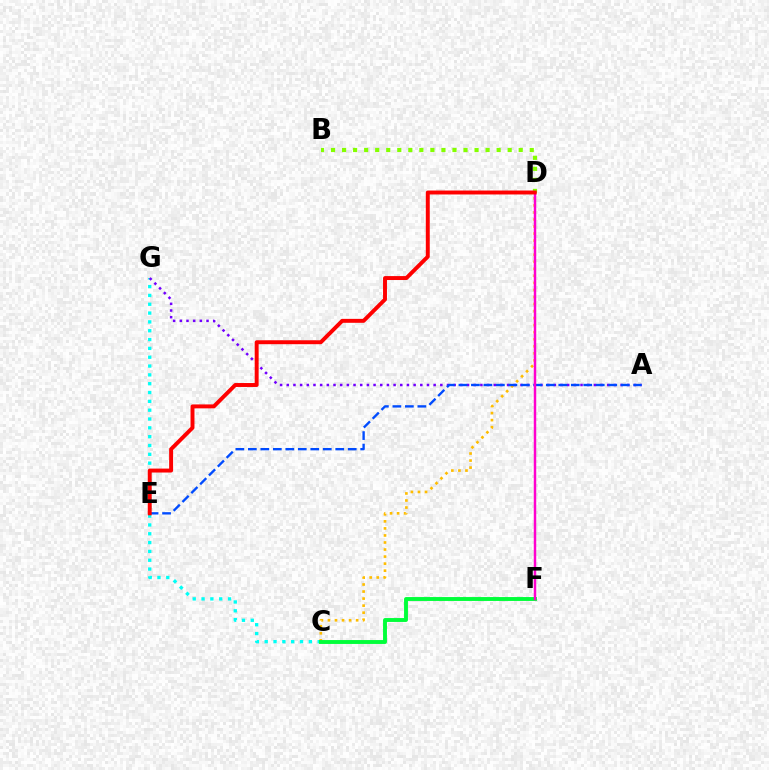{('B', 'D'): [{'color': '#84ff00', 'line_style': 'dotted', 'thickness': 3.0}], ('C', 'G'): [{'color': '#00fff6', 'line_style': 'dotted', 'thickness': 2.4}], ('C', 'D'): [{'color': '#ffbd00', 'line_style': 'dotted', 'thickness': 1.91}], ('A', 'G'): [{'color': '#7200ff', 'line_style': 'dotted', 'thickness': 1.81}], ('A', 'E'): [{'color': '#004bff', 'line_style': 'dashed', 'thickness': 1.7}], ('C', 'F'): [{'color': '#00ff39', 'line_style': 'solid', 'thickness': 2.8}], ('D', 'F'): [{'color': '#ff00cf', 'line_style': 'solid', 'thickness': 1.77}], ('D', 'E'): [{'color': '#ff0000', 'line_style': 'solid', 'thickness': 2.83}]}